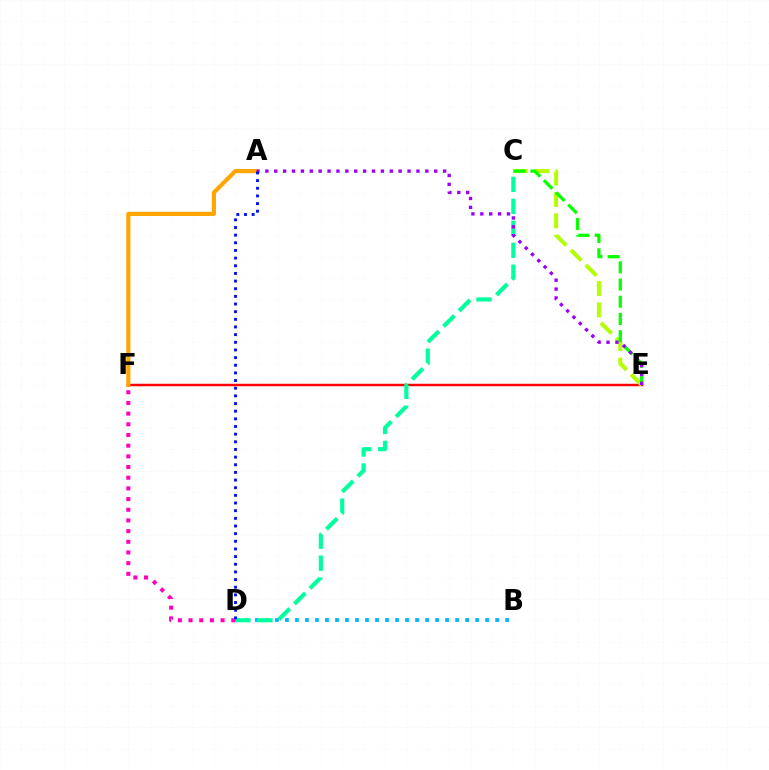{('B', 'D'): [{'color': '#00b5ff', 'line_style': 'dotted', 'thickness': 2.72}], ('E', 'F'): [{'color': '#ff0000', 'line_style': 'solid', 'thickness': 1.78}], ('A', 'F'): [{'color': '#ffa500', 'line_style': 'solid', 'thickness': 2.99}], ('C', 'D'): [{'color': '#00ff9d', 'line_style': 'dashed', 'thickness': 2.99}], ('C', 'E'): [{'color': '#b3ff00', 'line_style': 'dashed', 'thickness': 2.9}, {'color': '#08ff00', 'line_style': 'dashed', 'thickness': 2.34}], ('A', 'E'): [{'color': '#9b00ff', 'line_style': 'dotted', 'thickness': 2.41}], ('D', 'F'): [{'color': '#ff00bd', 'line_style': 'dotted', 'thickness': 2.9}], ('A', 'D'): [{'color': '#0010ff', 'line_style': 'dotted', 'thickness': 2.08}]}